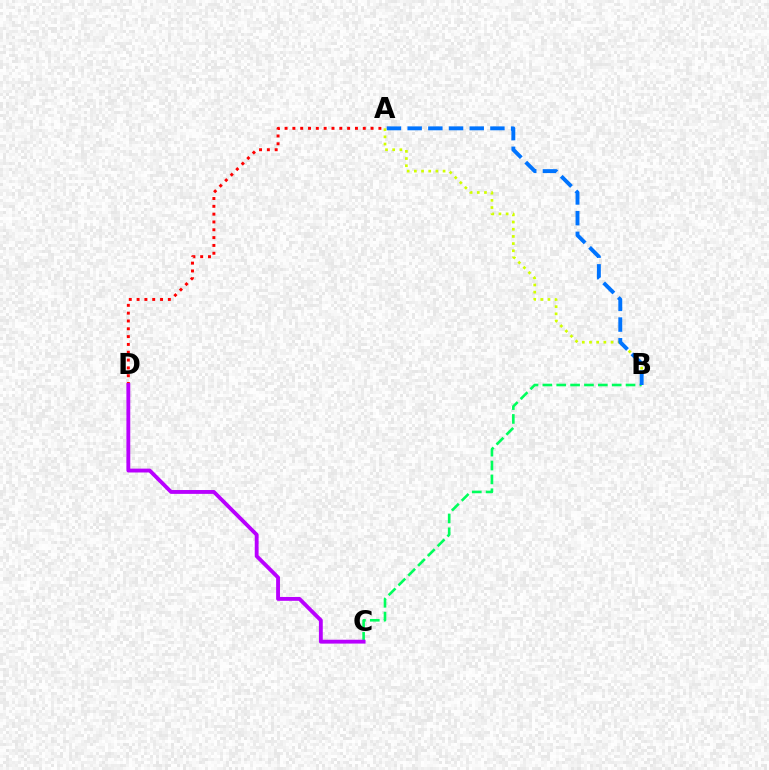{('B', 'C'): [{'color': '#00ff5c', 'line_style': 'dashed', 'thickness': 1.88}], ('A', 'D'): [{'color': '#ff0000', 'line_style': 'dotted', 'thickness': 2.12}], ('A', 'B'): [{'color': '#d1ff00', 'line_style': 'dotted', 'thickness': 1.95}, {'color': '#0074ff', 'line_style': 'dashed', 'thickness': 2.81}], ('C', 'D'): [{'color': '#b900ff', 'line_style': 'solid', 'thickness': 2.78}]}